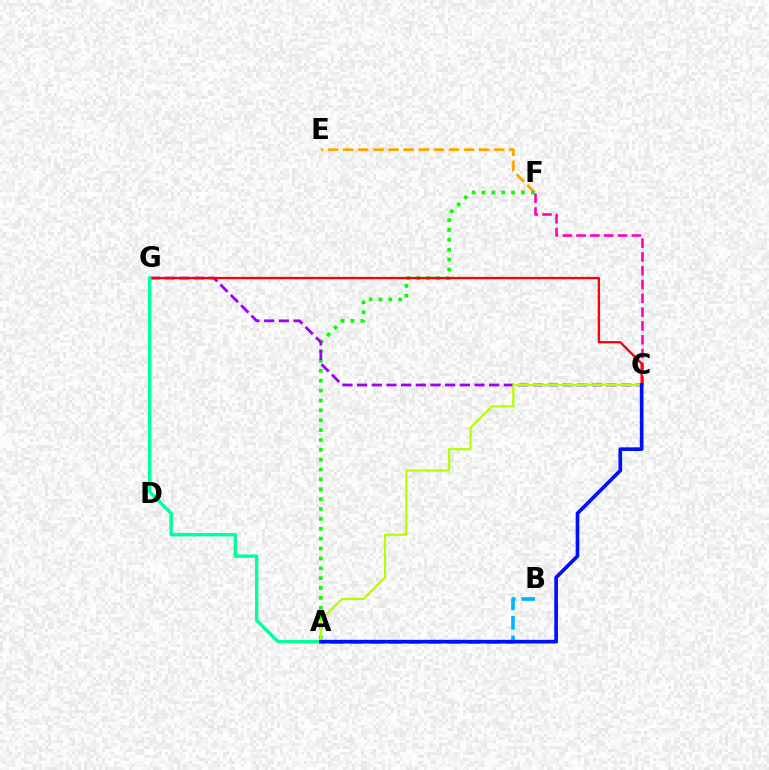{('E', 'F'): [{'color': '#ffa500', 'line_style': 'dashed', 'thickness': 2.05}], ('A', 'B'): [{'color': '#00b5ff', 'line_style': 'dashed', 'thickness': 2.65}], ('A', 'F'): [{'color': '#08ff00', 'line_style': 'dotted', 'thickness': 2.68}], ('C', 'F'): [{'color': '#ff00bd', 'line_style': 'dashed', 'thickness': 1.87}], ('C', 'G'): [{'color': '#9b00ff', 'line_style': 'dashed', 'thickness': 1.99}, {'color': '#ff0000', 'line_style': 'solid', 'thickness': 1.69}], ('A', 'C'): [{'color': '#b3ff00', 'line_style': 'solid', 'thickness': 1.6}, {'color': '#0010ff', 'line_style': 'solid', 'thickness': 2.64}], ('A', 'G'): [{'color': '#00ff9d', 'line_style': 'solid', 'thickness': 2.44}]}